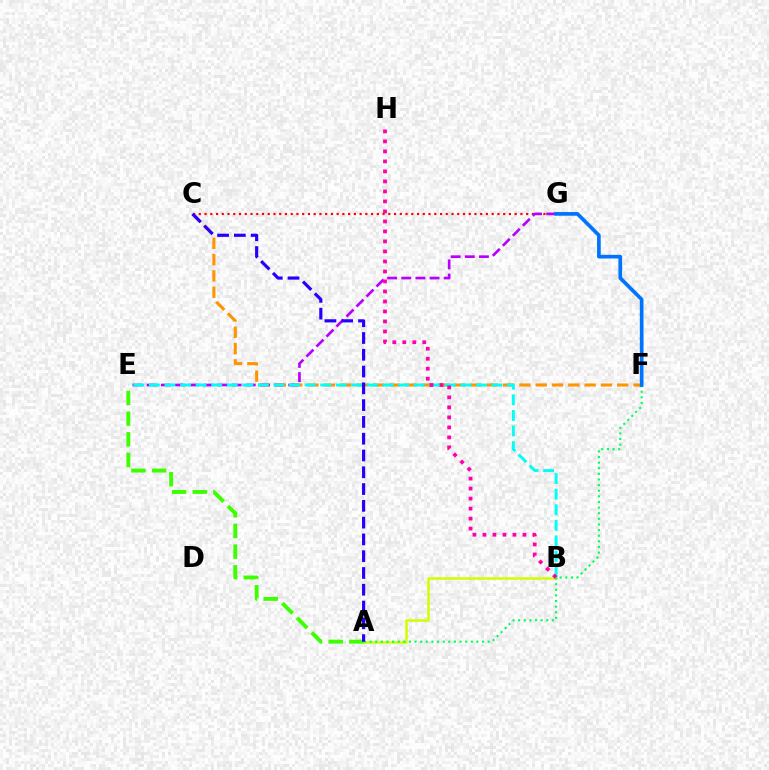{('C', 'F'): [{'color': '#ff9400', 'line_style': 'dashed', 'thickness': 2.21}], ('A', 'B'): [{'color': '#d1ff00', 'line_style': 'solid', 'thickness': 1.81}], ('A', 'F'): [{'color': '#00ff5c', 'line_style': 'dotted', 'thickness': 1.53}], ('C', 'G'): [{'color': '#ff0000', 'line_style': 'dotted', 'thickness': 1.56}], ('A', 'E'): [{'color': '#3dff00', 'line_style': 'dashed', 'thickness': 2.81}], ('E', 'G'): [{'color': '#b900ff', 'line_style': 'dashed', 'thickness': 1.92}], ('B', 'E'): [{'color': '#00fff6', 'line_style': 'dashed', 'thickness': 2.12}], ('A', 'C'): [{'color': '#2500ff', 'line_style': 'dashed', 'thickness': 2.28}], ('F', 'G'): [{'color': '#0074ff', 'line_style': 'solid', 'thickness': 2.65}], ('B', 'H'): [{'color': '#ff00ac', 'line_style': 'dotted', 'thickness': 2.72}]}